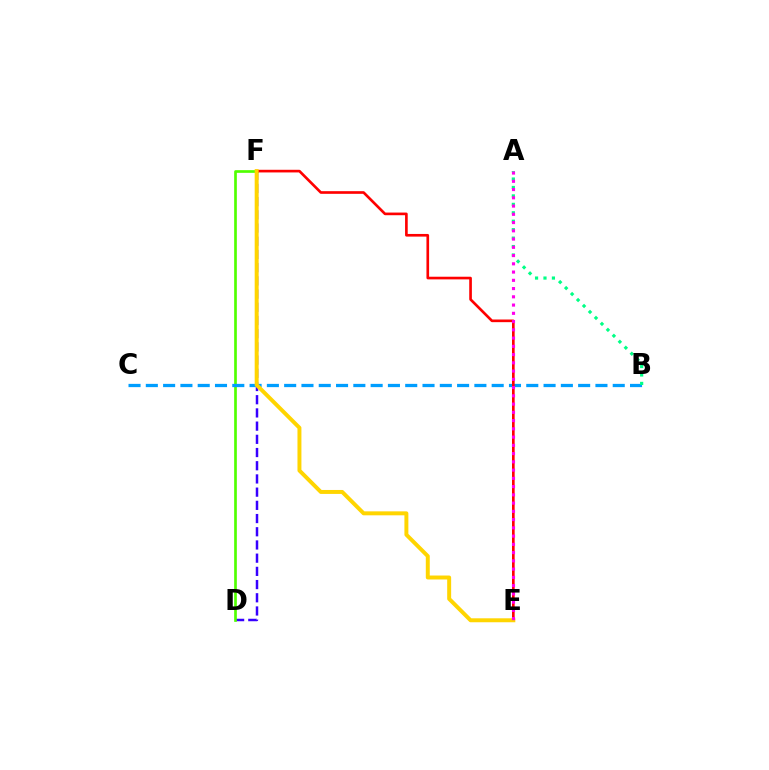{('D', 'F'): [{'color': '#3700ff', 'line_style': 'dashed', 'thickness': 1.79}, {'color': '#4fff00', 'line_style': 'solid', 'thickness': 1.93}], ('B', 'C'): [{'color': '#009eff', 'line_style': 'dashed', 'thickness': 2.35}], ('E', 'F'): [{'color': '#ff0000', 'line_style': 'solid', 'thickness': 1.91}, {'color': '#ffd500', 'line_style': 'solid', 'thickness': 2.85}], ('A', 'B'): [{'color': '#00ff86', 'line_style': 'dotted', 'thickness': 2.29}], ('A', 'E'): [{'color': '#ff00ed', 'line_style': 'dotted', 'thickness': 2.24}]}